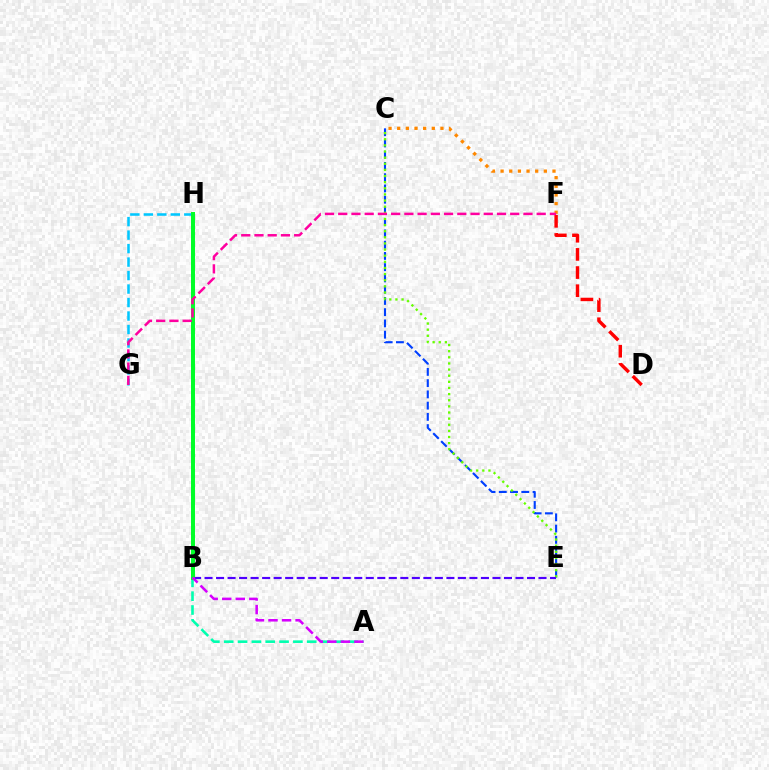{('C', 'E'): [{'color': '#003fff', 'line_style': 'dashed', 'thickness': 1.53}, {'color': '#66ff00', 'line_style': 'dotted', 'thickness': 1.67}], ('B', 'H'): [{'color': '#eeff00', 'line_style': 'dotted', 'thickness': 2.55}, {'color': '#00ff27', 'line_style': 'solid', 'thickness': 2.86}], ('G', 'H'): [{'color': '#00c7ff', 'line_style': 'dashed', 'thickness': 1.83}], ('B', 'E'): [{'color': '#4f00ff', 'line_style': 'dashed', 'thickness': 1.56}], ('D', 'F'): [{'color': '#ff0000', 'line_style': 'dashed', 'thickness': 2.47}], ('A', 'B'): [{'color': '#00ffaf', 'line_style': 'dashed', 'thickness': 1.88}, {'color': '#d600ff', 'line_style': 'dashed', 'thickness': 1.84}], ('C', 'F'): [{'color': '#ff8800', 'line_style': 'dotted', 'thickness': 2.35}], ('F', 'G'): [{'color': '#ff00a0', 'line_style': 'dashed', 'thickness': 1.8}]}